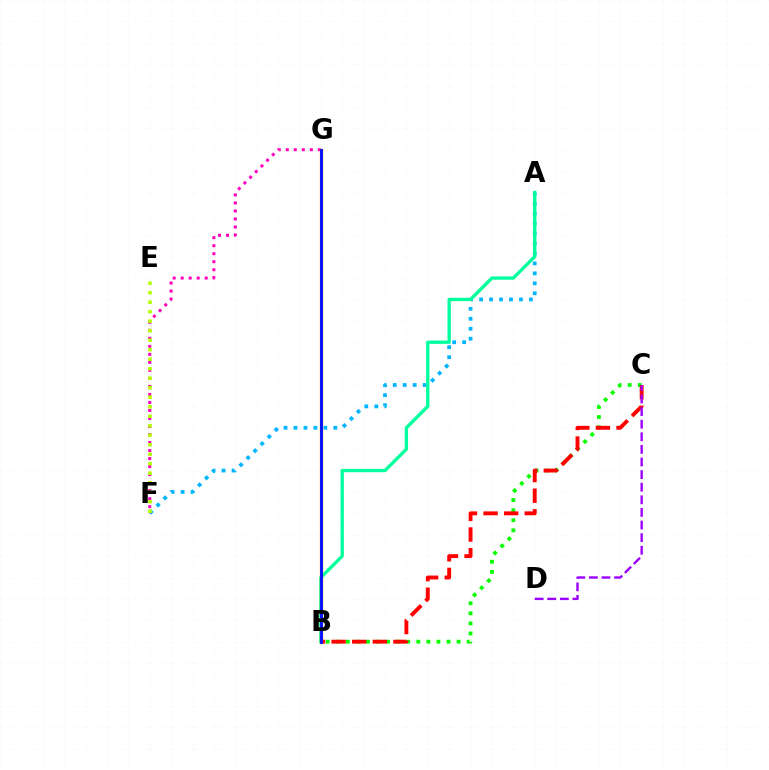{('A', 'F'): [{'color': '#00b5ff', 'line_style': 'dotted', 'thickness': 2.71}], ('B', 'C'): [{'color': '#08ff00', 'line_style': 'dotted', 'thickness': 2.74}, {'color': '#ff0000', 'line_style': 'dashed', 'thickness': 2.8}], ('A', 'B'): [{'color': '#00ff9d', 'line_style': 'solid', 'thickness': 2.4}], ('F', 'G'): [{'color': '#ff00bd', 'line_style': 'dotted', 'thickness': 2.18}], ('C', 'D'): [{'color': '#9b00ff', 'line_style': 'dashed', 'thickness': 1.71}], ('E', 'F'): [{'color': '#b3ff00', 'line_style': 'dotted', 'thickness': 2.58}], ('B', 'G'): [{'color': '#ffa500', 'line_style': 'solid', 'thickness': 2.4}, {'color': '#0010ff', 'line_style': 'solid', 'thickness': 2.08}]}